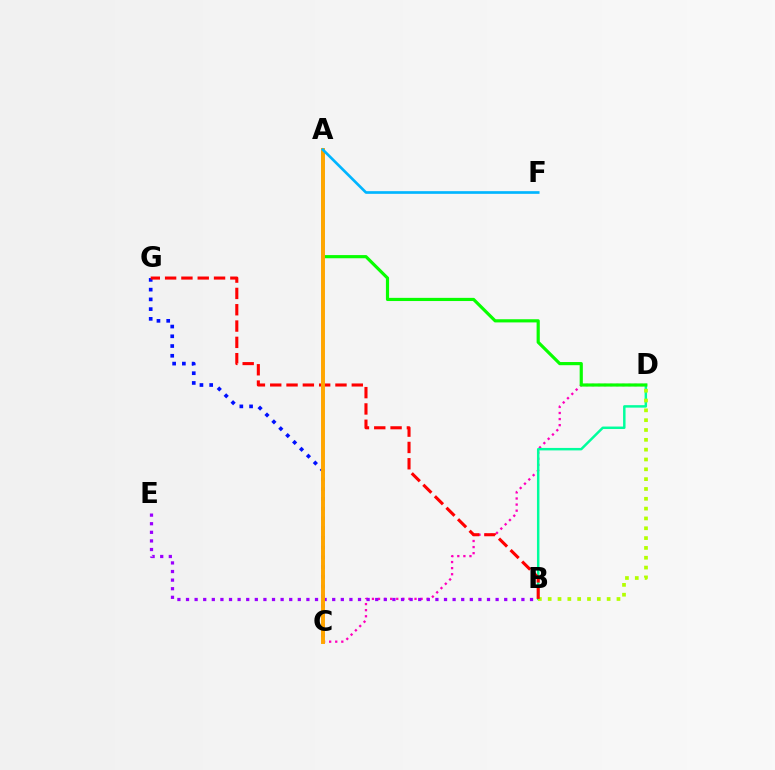{('C', 'D'): [{'color': '#ff00bd', 'line_style': 'dotted', 'thickness': 1.65}], ('C', 'G'): [{'color': '#0010ff', 'line_style': 'dotted', 'thickness': 2.65}], ('B', 'D'): [{'color': '#00ff9d', 'line_style': 'solid', 'thickness': 1.78}, {'color': '#b3ff00', 'line_style': 'dotted', 'thickness': 2.67}], ('B', 'G'): [{'color': '#ff0000', 'line_style': 'dashed', 'thickness': 2.22}], ('A', 'D'): [{'color': '#08ff00', 'line_style': 'solid', 'thickness': 2.28}], ('B', 'E'): [{'color': '#9b00ff', 'line_style': 'dotted', 'thickness': 2.34}], ('A', 'C'): [{'color': '#ffa500', 'line_style': 'solid', 'thickness': 2.84}], ('A', 'F'): [{'color': '#00b5ff', 'line_style': 'solid', 'thickness': 1.92}]}